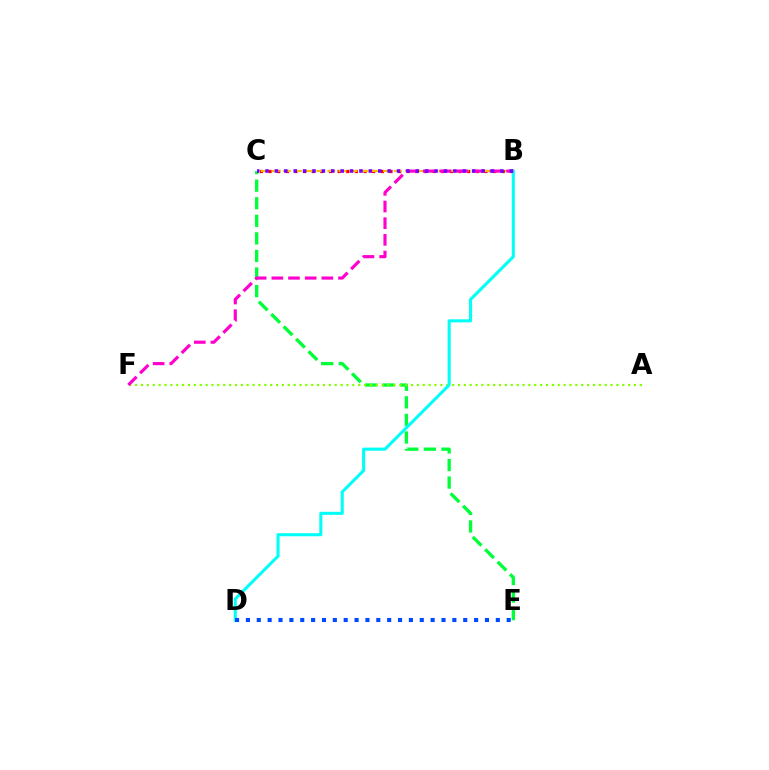{('C', 'E'): [{'color': '#00ff39', 'line_style': 'dashed', 'thickness': 2.39}], ('B', 'C'): [{'color': '#ff0000', 'line_style': 'dotted', 'thickness': 2.35}, {'color': '#ffbd00', 'line_style': 'dashed', 'thickness': 1.51}, {'color': '#7200ff', 'line_style': 'dotted', 'thickness': 2.55}], ('A', 'F'): [{'color': '#84ff00', 'line_style': 'dotted', 'thickness': 1.59}], ('B', 'D'): [{'color': '#00fff6', 'line_style': 'solid', 'thickness': 2.21}], ('B', 'F'): [{'color': '#ff00cf', 'line_style': 'dashed', 'thickness': 2.26}], ('D', 'E'): [{'color': '#004bff', 'line_style': 'dotted', 'thickness': 2.95}]}